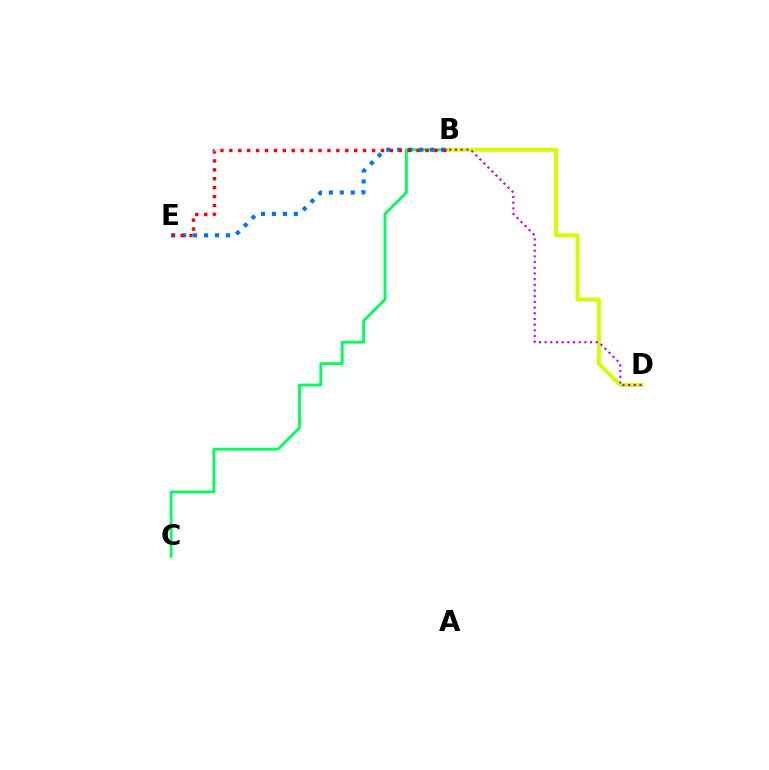{('B', 'C'): [{'color': '#00ff5c', 'line_style': 'solid', 'thickness': 2.04}], ('B', 'D'): [{'color': '#d1ff00', 'line_style': 'solid', 'thickness': 2.86}, {'color': '#b900ff', 'line_style': 'dotted', 'thickness': 1.55}], ('B', 'E'): [{'color': '#0074ff', 'line_style': 'dotted', 'thickness': 2.98}, {'color': '#ff0000', 'line_style': 'dotted', 'thickness': 2.42}]}